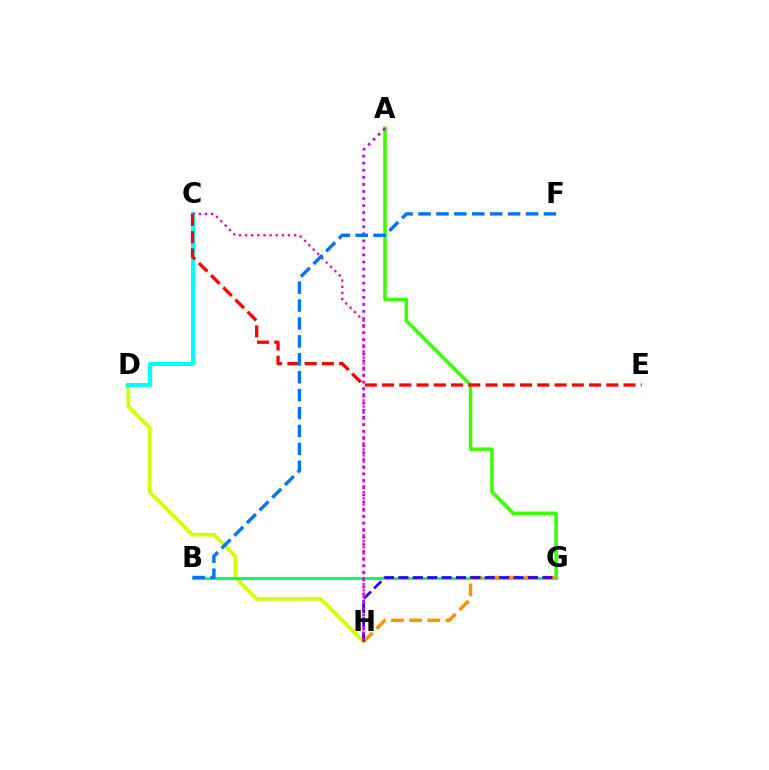{('D', 'H'): [{'color': '#d1ff00', 'line_style': 'solid', 'thickness': 2.64}], ('C', 'D'): [{'color': '#00fff6', 'line_style': 'solid', 'thickness': 2.89}], ('A', 'G'): [{'color': '#3dff00', 'line_style': 'solid', 'thickness': 2.56}], ('C', 'E'): [{'color': '#ff0000', 'line_style': 'dashed', 'thickness': 2.34}], ('B', 'G'): [{'color': '#00ff5c', 'line_style': 'solid', 'thickness': 2.04}], ('A', 'H'): [{'color': '#b900ff', 'line_style': 'dotted', 'thickness': 1.92}], ('G', 'H'): [{'color': '#ff9400', 'line_style': 'dashed', 'thickness': 2.47}, {'color': '#2500ff', 'line_style': 'dashed', 'thickness': 1.96}], ('C', 'H'): [{'color': '#ff00ac', 'line_style': 'dotted', 'thickness': 1.66}], ('B', 'F'): [{'color': '#0074ff', 'line_style': 'dashed', 'thickness': 2.43}]}